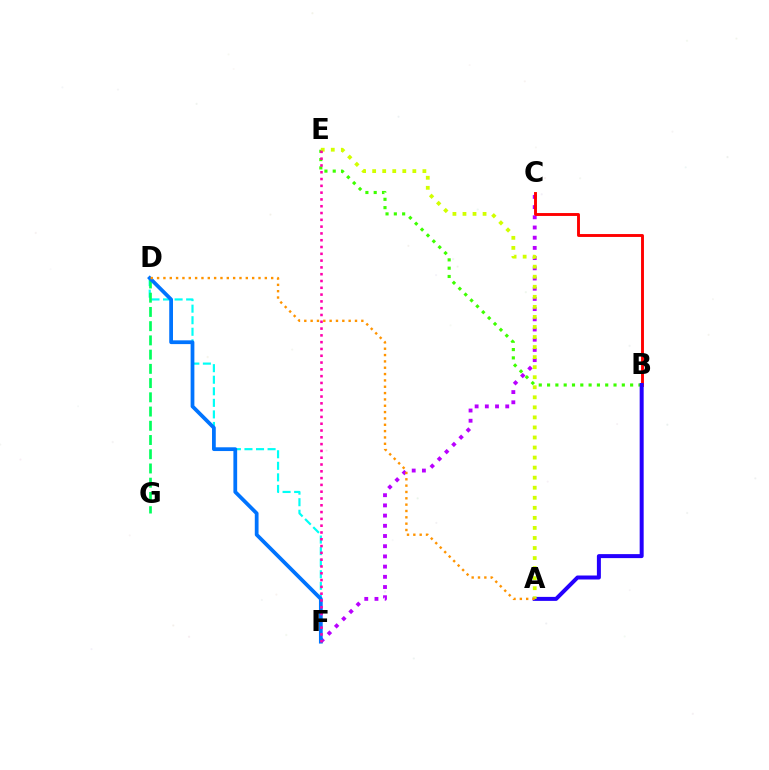{('D', 'F'): [{'color': '#00fff6', 'line_style': 'dashed', 'thickness': 1.57}, {'color': '#0074ff', 'line_style': 'solid', 'thickness': 2.71}], ('D', 'G'): [{'color': '#00ff5c', 'line_style': 'dashed', 'thickness': 1.93}], ('B', 'E'): [{'color': '#3dff00', 'line_style': 'dotted', 'thickness': 2.26}], ('C', 'F'): [{'color': '#b900ff', 'line_style': 'dotted', 'thickness': 2.77}], ('B', 'C'): [{'color': '#ff0000', 'line_style': 'solid', 'thickness': 2.09}], ('A', 'B'): [{'color': '#2500ff', 'line_style': 'solid', 'thickness': 2.88}], ('A', 'E'): [{'color': '#d1ff00', 'line_style': 'dotted', 'thickness': 2.73}], ('E', 'F'): [{'color': '#ff00ac', 'line_style': 'dotted', 'thickness': 1.85}], ('A', 'D'): [{'color': '#ff9400', 'line_style': 'dotted', 'thickness': 1.72}]}